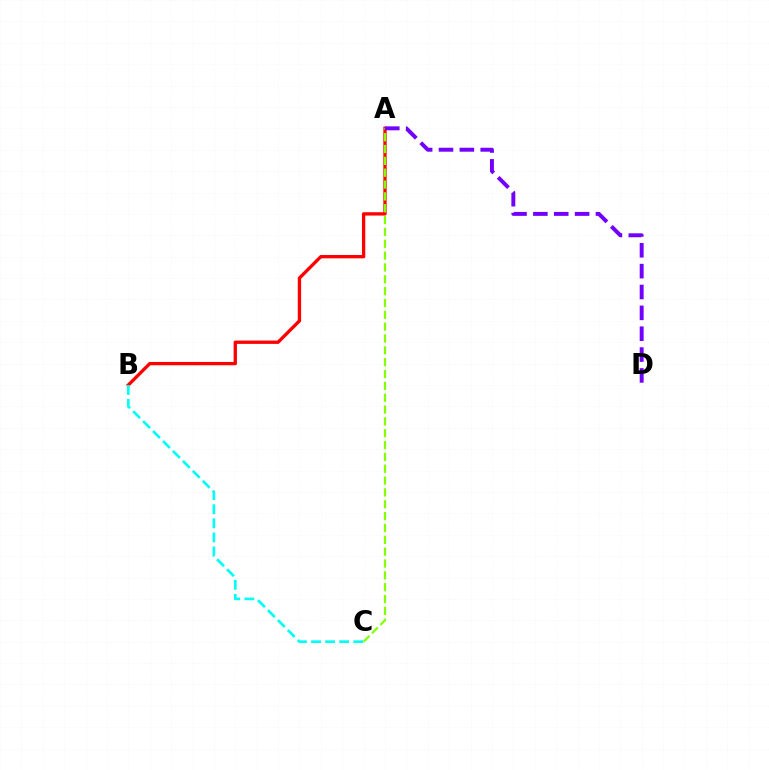{('A', 'B'): [{'color': '#ff0000', 'line_style': 'solid', 'thickness': 2.39}], ('A', 'C'): [{'color': '#84ff00', 'line_style': 'dashed', 'thickness': 1.61}], ('B', 'C'): [{'color': '#00fff6', 'line_style': 'dashed', 'thickness': 1.91}], ('A', 'D'): [{'color': '#7200ff', 'line_style': 'dashed', 'thickness': 2.83}]}